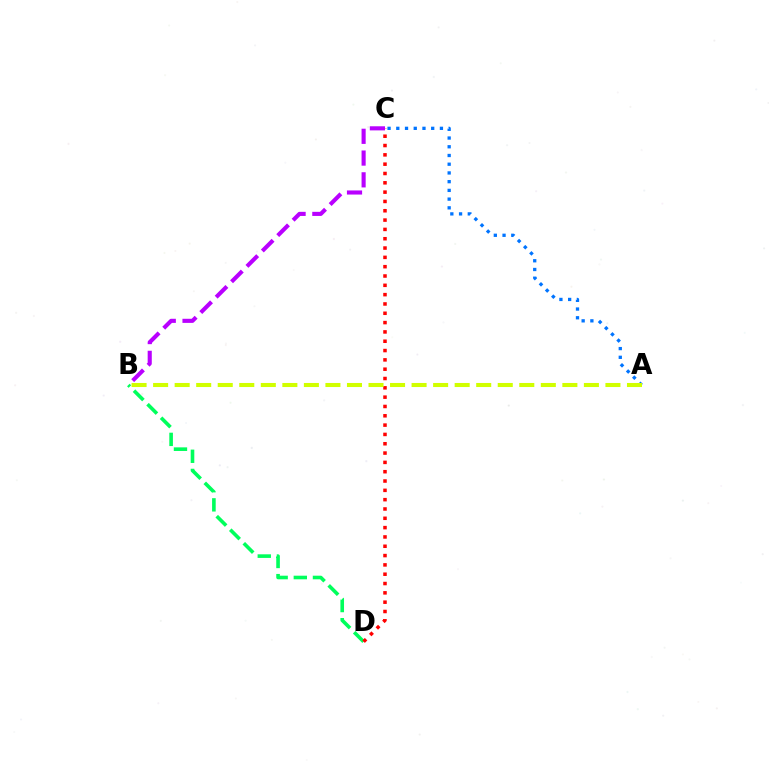{('B', 'D'): [{'color': '#00ff5c', 'line_style': 'dashed', 'thickness': 2.6}], ('A', 'C'): [{'color': '#0074ff', 'line_style': 'dotted', 'thickness': 2.37}], ('C', 'D'): [{'color': '#ff0000', 'line_style': 'dotted', 'thickness': 2.53}], ('A', 'B'): [{'color': '#d1ff00', 'line_style': 'dashed', 'thickness': 2.93}], ('B', 'C'): [{'color': '#b900ff', 'line_style': 'dashed', 'thickness': 2.96}]}